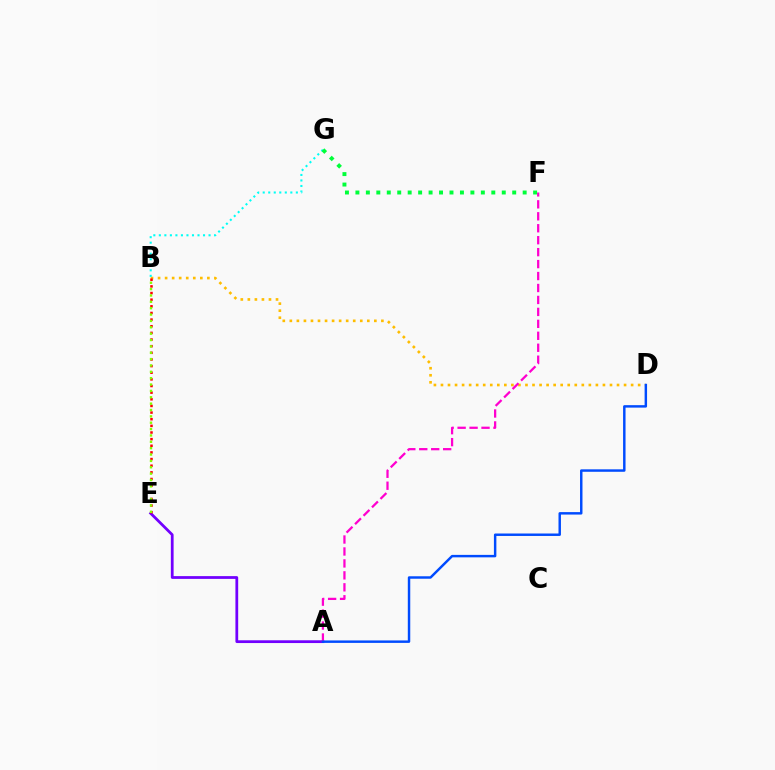{('A', 'E'): [{'color': '#7200ff', 'line_style': 'solid', 'thickness': 1.99}], ('B', 'D'): [{'color': '#ffbd00', 'line_style': 'dotted', 'thickness': 1.91}], ('A', 'F'): [{'color': '#ff00cf', 'line_style': 'dashed', 'thickness': 1.62}], ('B', 'E'): [{'color': '#ff0000', 'line_style': 'dotted', 'thickness': 1.8}, {'color': '#84ff00', 'line_style': 'dotted', 'thickness': 1.73}], ('B', 'G'): [{'color': '#00fff6', 'line_style': 'dotted', 'thickness': 1.5}], ('F', 'G'): [{'color': '#00ff39', 'line_style': 'dotted', 'thickness': 2.84}], ('A', 'D'): [{'color': '#004bff', 'line_style': 'solid', 'thickness': 1.77}]}